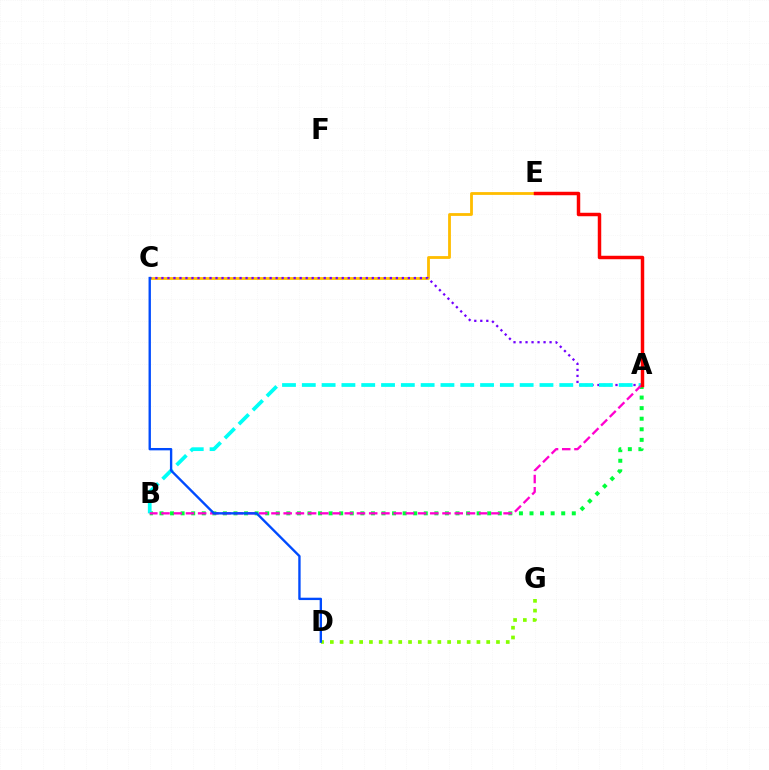{('C', 'E'): [{'color': '#ffbd00', 'line_style': 'solid', 'thickness': 2.02}], ('D', 'G'): [{'color': '#84ff00', 'line_style': 'dotted', 'thickness': 2.66}], ('A', 'B'): [{'color': '#00ff39', 'line_style': 'dotted', 'thickness': 2.87}, {'color': '#00fff6', 'line_style': 'dashed', 'thickness': 2.69}, {'color': '#ff00cf', 'line_style': 'dashed', 'thickness': 1.66}], ('A', 'C'): [{'color': '#7200ff', 'line_style': 'dotted', 'thickness': 1.63}], ('A', 'E'): [{'color': '#ff0000', 'line_style': 'solid', 'thickness': 2.5}], ('C', 'D'): [{'color': '#004bff', 'line_style': 'solid', 'thickness': 1.7}]}